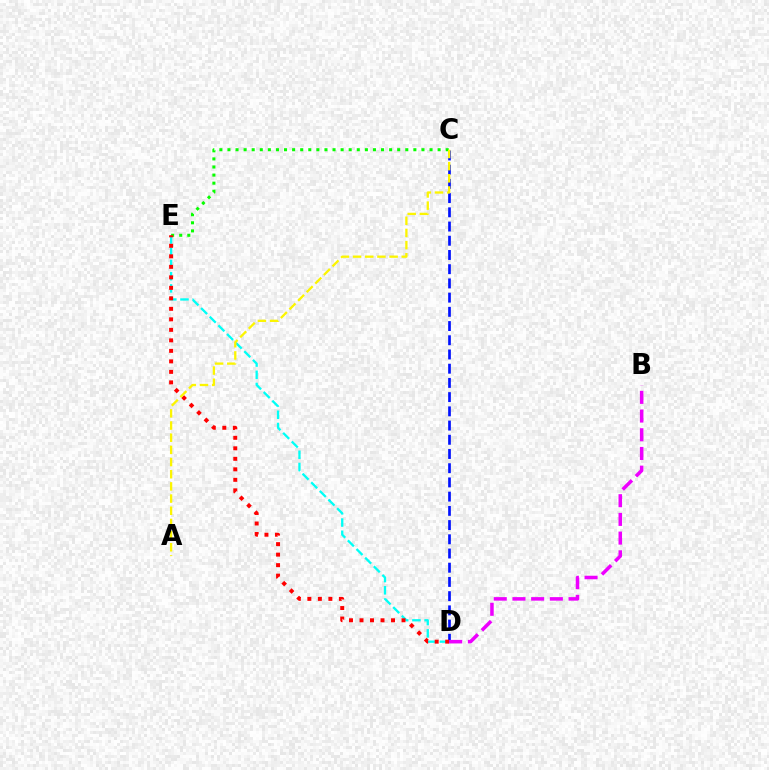{('D', 'E'): [{'color': '#00fff6', 'line_style': 'dashed', 'thickness': 1.66}, {'color': '#ff0000', 'line_style': 'dotted', 'thickness': 2.85}], ('C', 'D'): [{'color': '#0010ff', 'line_style': 'dashed', 'thickness': 1.93}], ('C', 'E'): [{'color': '#08ff00', 'line_style': 'dotted', 'thickness': 2.2}], ('B', 'D'): [{'color': '#ee00ff', 'line_style': 'dashed', 'thickness': 2.54}], ('A', 'C'): [{'color': '#fcf500', 'line_style': 'dashed', 'thickness': 1.65}]}